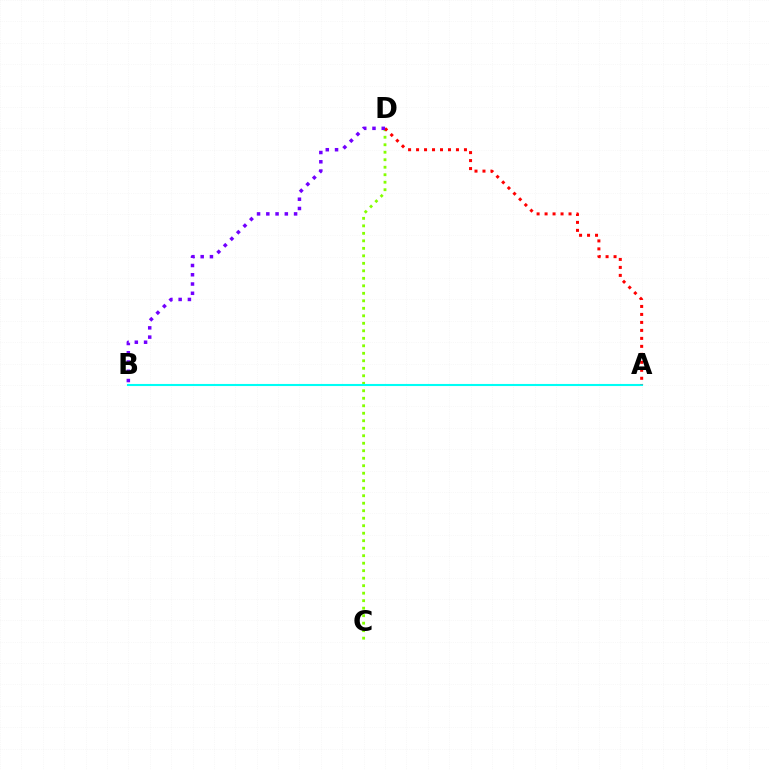{('C', 'D'): [{'color': '#84ff00', 'line_style': 'dotted', 'thickness': 2.04}], ('A', 'B'): [{'color': '#00fff6', 'line_style': 'solid', 'thickness': 1.51}], ('A', 'D'): [{'color': '#ff0000', 'line_style': 'dotted', 'thickness': 2.17}], ('B', 'D'): [{'color': '#7200ff', 'line_style': 'dotted', 'thickness': 2.52}]}